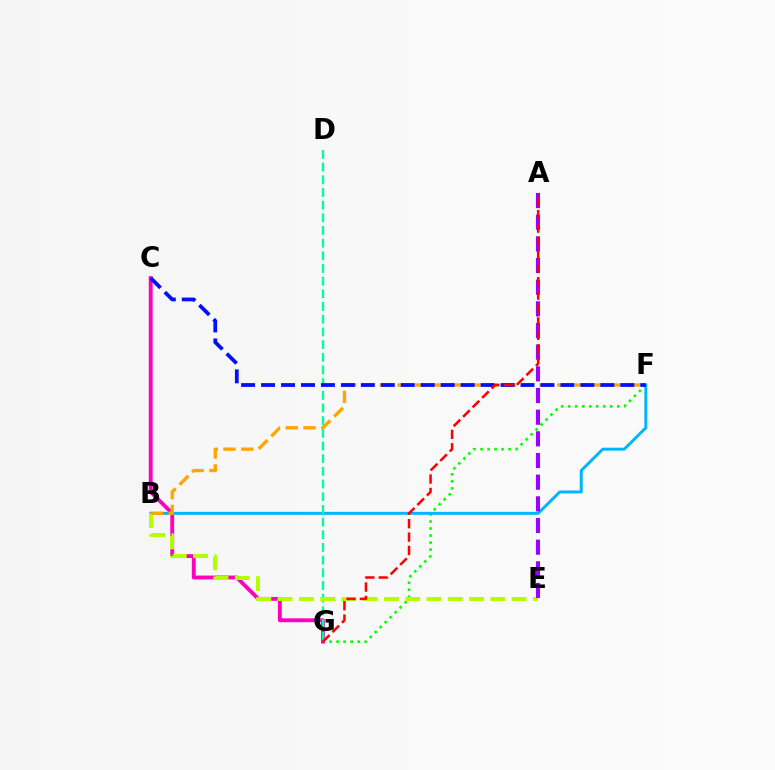{('F', 'G'): [{'color': '#08ff00', 'line_style': 'dotted', 'thickness': 1.91}], ('C', 'G'): [{'color': '#ff00bd', 'line_style': 'solid', 'thickness': 2.78}], ('B', 'F'): [{'color': '#00b5ff', 'line_style': 'solid', 'thickness': 2.12}, {'color': '#ffa500', 'line_style': 'dashed', 'thickness': 2.41}], ('D', 'G'): [{'color': '#00ff9d', 'line_style': 'dashed', 'thickness': 1.72}], ('B', 'E'): [{'color': '#b3ff00', 'line_style': 'dashed', 'thickness': 2.89}], ('A', 'E'): [{'color': '#9b00ff', 'line_style': 'dashed', 'thickness': 2.94}], ('C', 'F'): [{'color': '#0010ff', 'line_style': 'dashed', 'thickness': 2.71}], ('A', 'G'): [{'color': '#ff0000', 'line_style': 'dashed', 'thickness': 1.82}]}